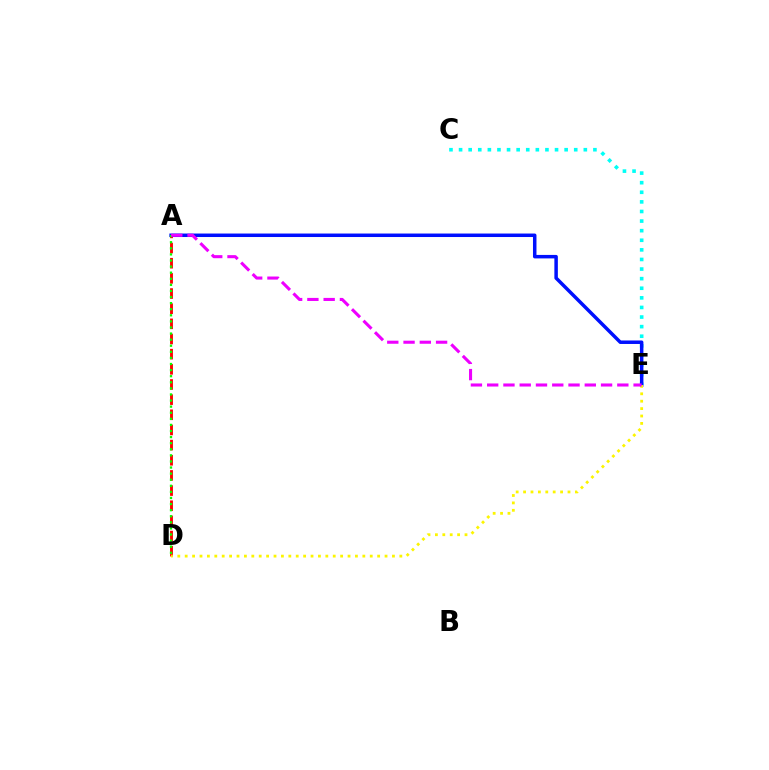{('A', 'D'): [{'color': '#ff0000', 'line_style': 'dashed', 'thickness': 2.06}, {'color': '#08ff00', 'line_style': 'dotted', 'thickness': 1.65}], ('C', 'E'): [{'color': '#00fff6', 'line_style': 'dotted', 'thickness': 2.61}], ('A', 'E'): [{'color': '#0010ff', 'line_style': 'solid', 'thickness': 2.51}, {'color': '#ee00ff', 'line_style': 'dashed', 'thickness': 2.21}], ('D', 'E'): [{'color': '#fcf500', 'line_style': 'dotted', 'thickness': 2.01}]}